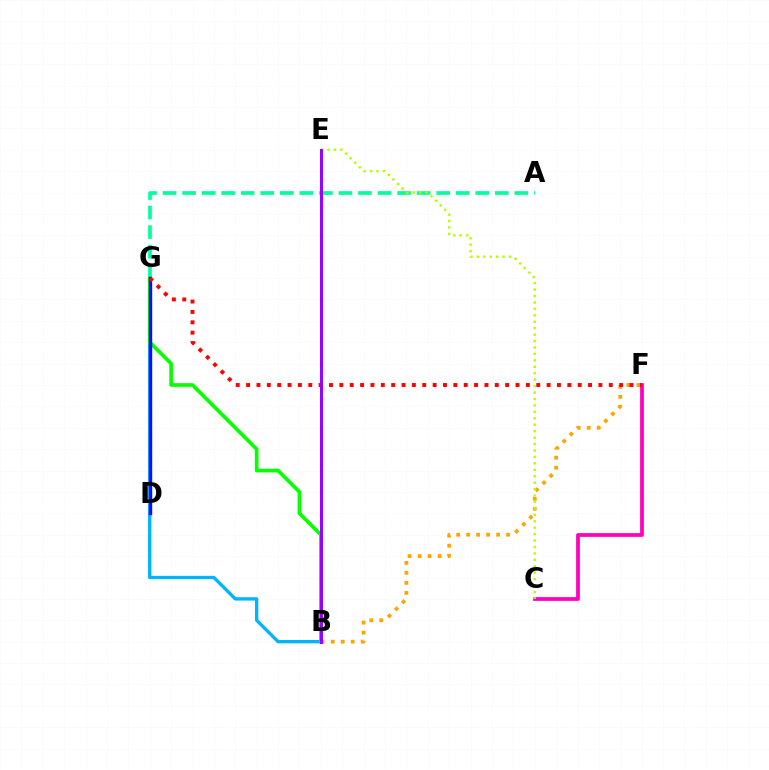{('B', 'G'): [{'color': '#00b5ff', 'line_style': 'solid', 'thickness': 2.4}, {'color': '#08ff00', 'line_style': 'solid', 'thickness': 2.65}], ('A', 'G'): [{'color': '#00ff9d', 'line_style': 'dashed', 'thickness': 2.66}], ('B', 'F'): [{'color': '#ffa500', 'line_style': 'dotted', 'thickness': 2.72}], ('C', 'F'): [{'color': '#ff00bd', 'line_style': 'solid', 'thickness': 2.7}], ('C', 'E'): [{'color': '#b3ff00', 'line_style': 'dotted', 'thickness': 1.75}], ('D', 'G'): [{'color': '#0010ff', 'line_style': 'solid', 'thickness': 2.44}], ('F', 'G'): [{'color': '#ff0000', 'line_style': 'dotted', 'thickness': 2.82}], ('B', 'E'): [{'color': '#9b00ff', 'line_style': 'solid', 'thickness': 2.15}]}